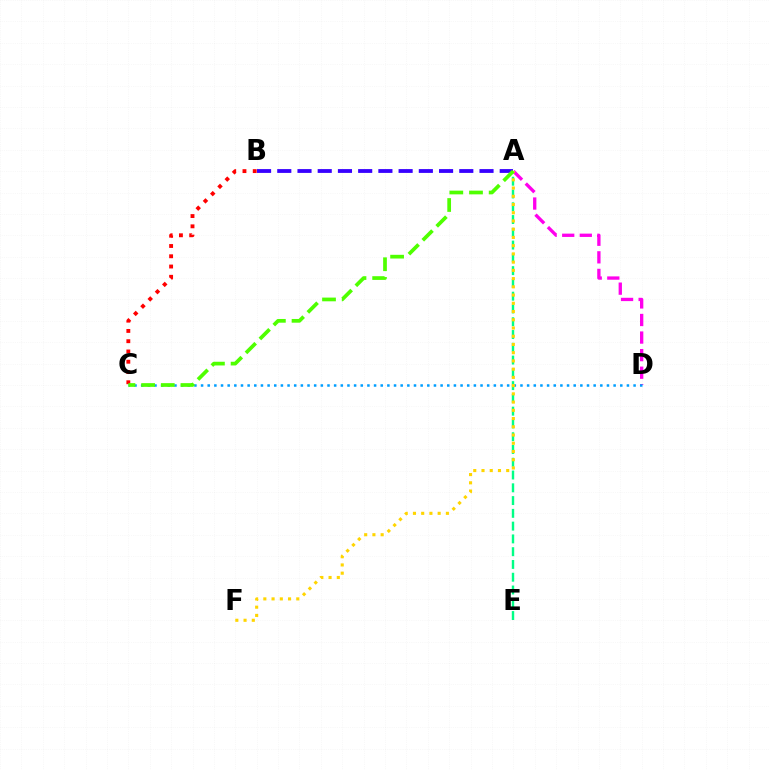{('A', 'D'): [{'color': '#ff00ed', 'line_style': 'dashed', 'thickness': 2.39}], ('C', 'D'): [{'color': '#009eff', 'line_style': 'dotted', 'thickness': 1.81}], ('A', 'E'): [{'color': '#00ff86', 'line_style': 'dashed', 'thickness': 1.74}], ('A', 'B'): [{'color': '#3700ff', 'line_style': 'dashed', 'thickness': 2.75}], ('A', 'F'): [{'color': '#ffd500', 'line_style': 'dotted', 'thickness': 2.24}], ('B', 'C'): [{'color': '#ff0000', 'line_style': 'dotted', 'thickness': 2.79}], ('A', 'C'): [{'color': '#4fff00', 'line_style': 'dashed', 'thickness': 2.67}]}